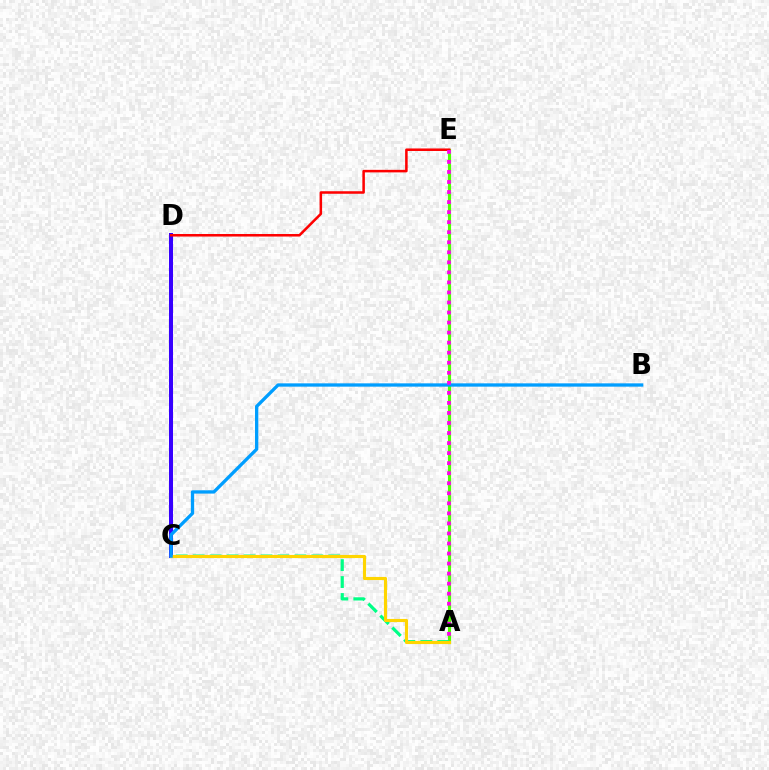{('A', 'E'): [{'color': '#4fff00', 'line_style': 'solid', 'thickness': 2.26}, {'color': '#ff00ed', 'line_style': 'dotted', 'thickness': 2.73}], ('C', 'D'): [{'color': '#3700ff', 'line_style': 'solid', 'thickness': 2.88}], ('A', 'C'): [{'color': '#00ff86', 'line_style': 'dashed', 'thickness': 2.3}, {'color': '#ffd500', 'line_style': 'solid', 'thickness': 2.24}], ('D', 'E'): [{'color': '#ff0000', 'line_style': 'solid', 'thickness': 1.82}], ('B', 'C'): [{'color': '#009eff', 'line_style': 'solid', 'thickness': 2.38}]}